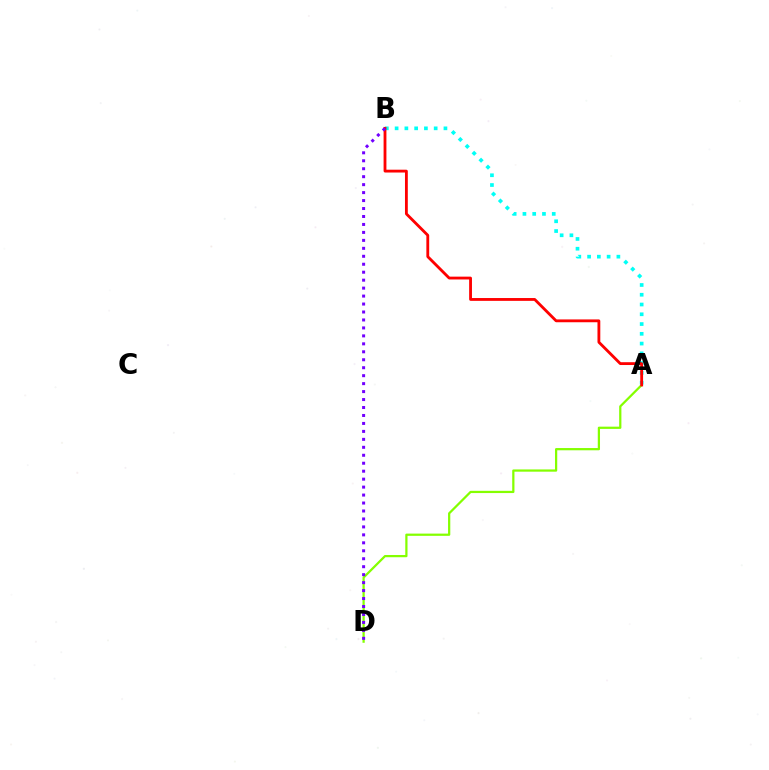{('A', 'D'): [{'color': '#84ff00', 'line_style': 'solid', 'thickness': 1.61}], ('A', 'B'): [{'color': '#00fff6', 'line_style': 'dotted', 'thickness': 2.65}, {'color': '#ff0000', 'line_style': 'solid', 'thickness': 2.04}], ('B', 'D'): [{'color': '#7200ff', 'line_style': 'dotted', 'thickness': 2.16}]}